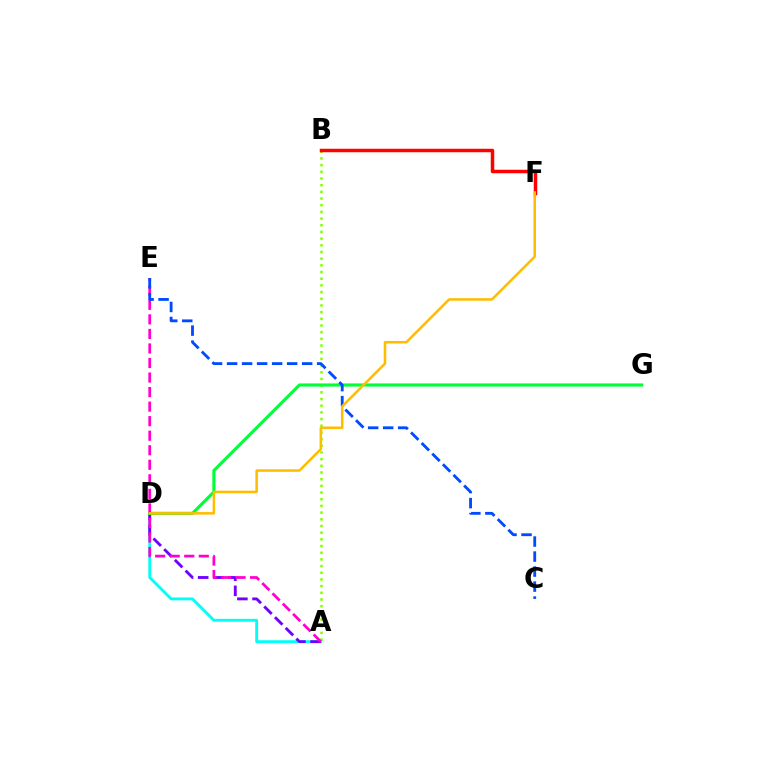{('A', 'B'): [{'color': '#84ff00', 'line_style': 'dotted', 'thickness': 1.82}], ('A', 'D'): [{'color': '#00fff6', 'line_style': 'solid', 'thickness': 2.06}, {'color': '#7200ff', 'line_style': 'dashed', 'thickness': 2.06}], ('D', 'G'): [{'color': '#00ff39', 'line_style': 'solid', 'thickness': 2.26}], ('B', 'F'): [{'color': '#ff0000', 'line_style': 'solid', 'thickness': 2.51}], ('A', 'E'): [{'color': '#ff00cf', 'line_style': 'dashed', 'thickness': 1.98}], ('C', 'E'): [{'color': '#004bff', 'line_style': 'dashed', 'thickness': 2.04}], ('D', 'F'): [{'color': '#ffbd00', 'line_style': 'solid', 'thickness': 1.83}]}